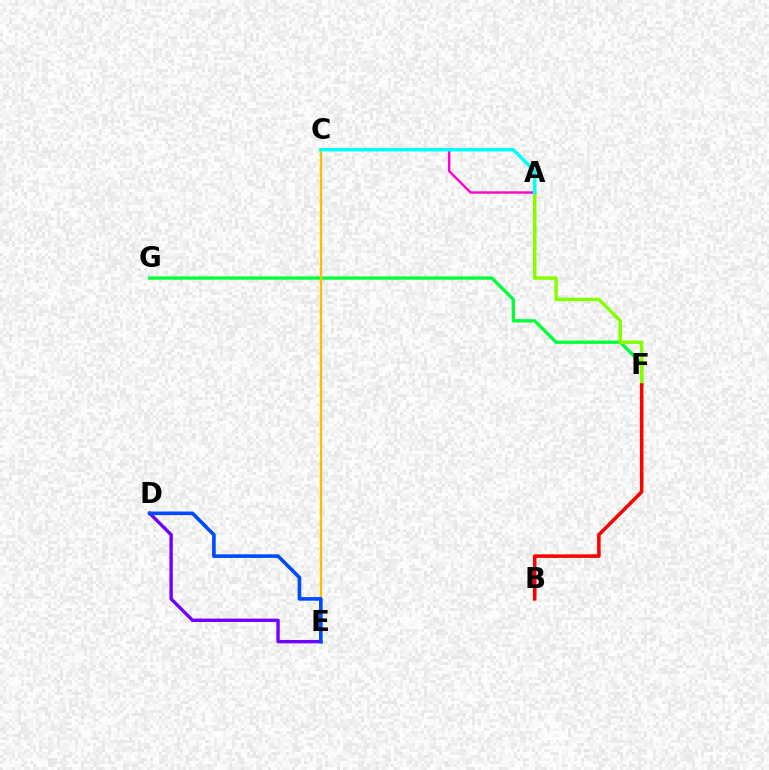{('F', 'G'): [{'color': '#00ff39', 'line_style': 'solid', 'thickness': 2.37}], ('A', 'F'): [{'color': '#84ff00', 'line_style': 'solid', 'thickness': 2.51}], ('C', 'E'): [{'color': '#ffbd00', 'line_style': 'solid', 'thickness': 1.68}], ('D', 'E'): [{'color': '#7200ff', 'line_style': 'solid', 'thickness': 2.43}, {'color': '#004bff', 'line_style': 'solid', 'thickness': 2.61}], ('B', 'F'): [{'color': '#ff0000', 'line_style': 'solid', 'thickness': 2.55}], ('A', 'C'): [{'color': '#ff00cf', 'line_style': 'solid', 'thickness': 1.72}, {'color': '#00fff6', 'line_style': 'solid', 'thickness': 2.48}]}